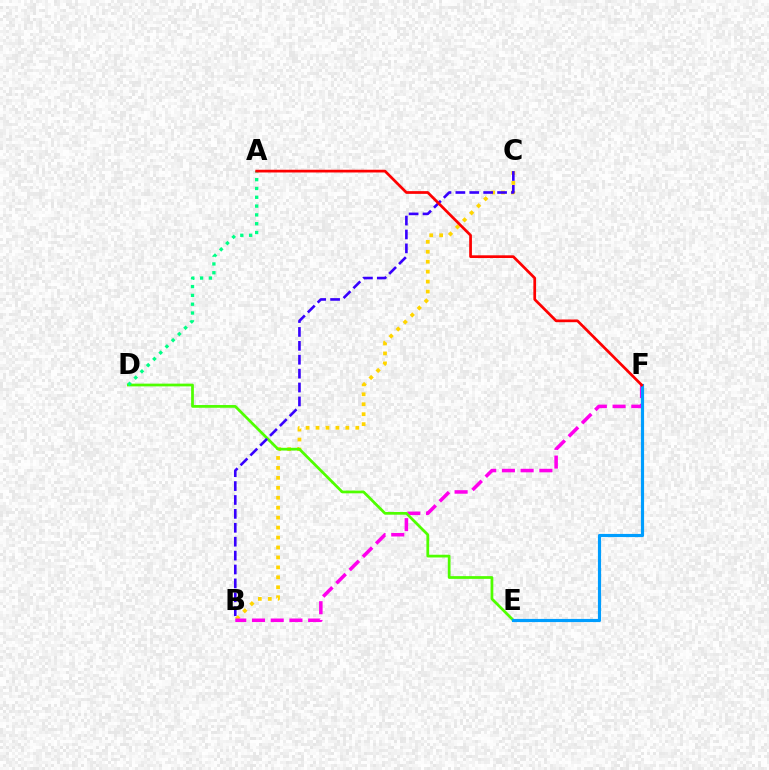{('B', 'C'): [{'color': '#ffd500', 'line_style': 'dotted', 'thickness': 2.7}, {'color': '#3700ff', 'line_style': 'dashed', 'thickness': 1.89}], ('B', 'F'): [{'color': '#ff00ed', 'line_style': 'dashed', 'thickness': 2.54}], ('D', 'E'): [{'color': '#4fff00', 'line_style': 'solid', 'thickness': 1.97}], ('A', 'D'): [{'color': '#00ff86', 'line_style': 'dotted', 'thickness': 2.39}], ('E', 'F'): [{'color': '#009eff', 'line_style': 'solid', 'thickness': 2.27}], ('A', 'F'): [{'color': '#ff0000', 'line_style': 'solid', 'thickness': 1.96}]}